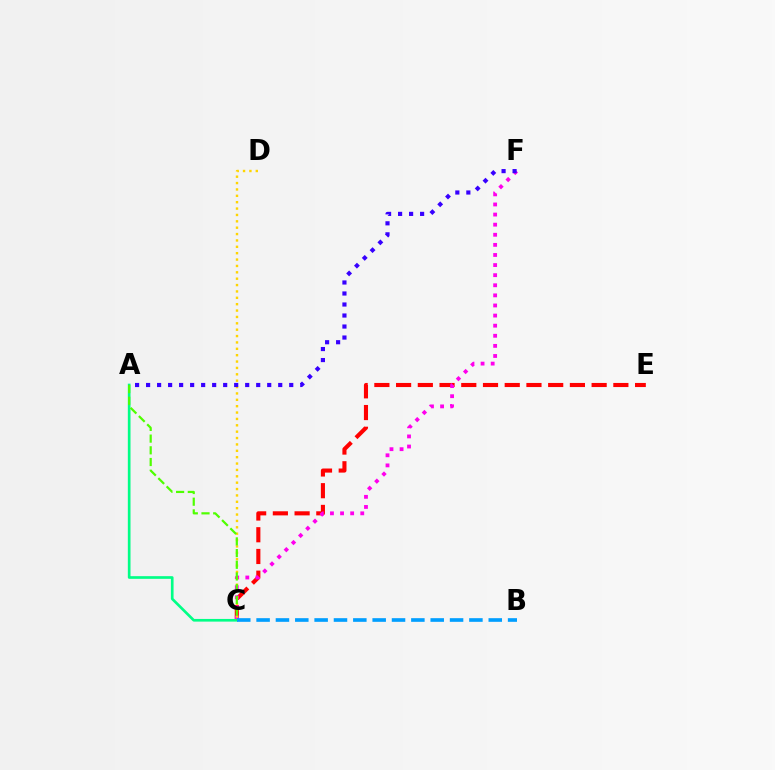{('C', 'E'): [{'color': '#ff0000', 'line_style': 'dashed', 'thickness': 2.95}], ('C', 'F'): [{'color': '#ff00ed', 'line_style': 'dotted', 'thickness': 2.74}], ('A', 'C'): [{'color': '#00ff86', 'line_style': 'solid', 'thickness': 1.92}, {'color': '#4fff00', 'line_style': 'dashed', 'thickness': 1.59}], ('C', 'D'): [{'color': '#ffd500', 'line_style': 'dotted', 'thickness': 1.73}], ('A', 'F'): [{'color': '#3700ff', 'line_style': 'dotted', 'thickness': 2.99}], ('B', 'C'): [{'color': '#009eff', 'line_style': 'dashed', 'thickness': 2.63}]}